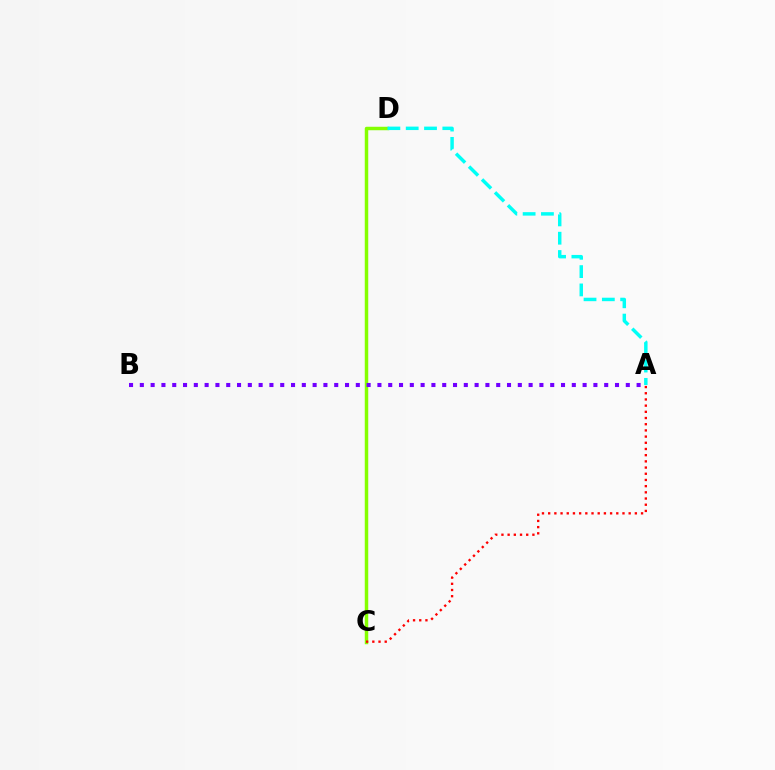{('C', 'D'): [{'color': '#84ff00', 'line_style': 'solid', 'thickness': 2.5}], ('A', 'C'): [{'color': '#ff0000', 'line_style': 'dotted', 'thickness': 1.68}], ('A', 'B'): [{'color': '#7200ff', 'line_style': 'dotted', 'thickness': 2.93}], ('A', 'D'): [{'color': '#00fff6', 'line_style': 'dashed', 'thickness': 2.49}]}